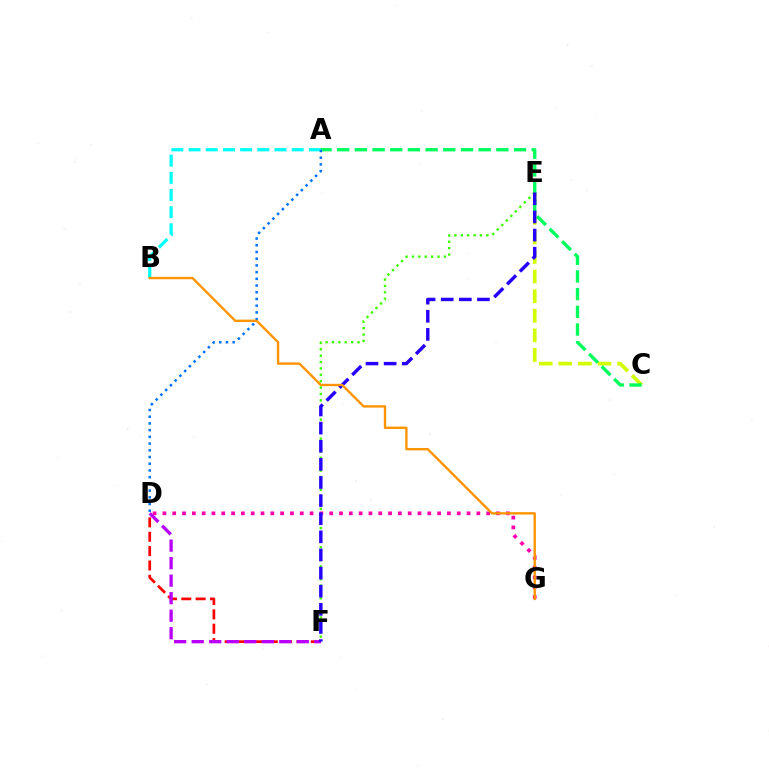{('D', 'F'): [{'color': '#ff0000', 'line_style': 'dashed', 'thickness': 1.95}, {'color': '#b900ff', 'line_style': 'dashed', 'thickness': 2.38}], ('A', 'B'): [{'color': '#00fff6', 'line_style': 'dashed', 'thickness': 2.33}], ('D', 'G'): [{'color': '#ff00ac', 'line_style': 'dotted', 'thickness': 2.67}], ('C', 'E'): [{'color': '#d1ff00', 'line_style': 'dashed', 'thickness': 2.66}], ('A', 'C'): [{'color': '#00ff5c', 'line_style': 'dashed', 'thickness': 2.4}], ('E', 'F'): [{'color': '#3dff00', 'line_style': 'dotted', 'thickness': 1.74}, {'color': '#2500ff', 'line_style': 'dashed', 'thickness': 2.46}], ('A', 'D'): [{'color': '#0074ff', 'line_style': 'dotted', 'thickness': 1.82}], ('B', 'G'): [{'color': '#ff9400', 'line_style': 'solid', 'thickness': 1.71}]}